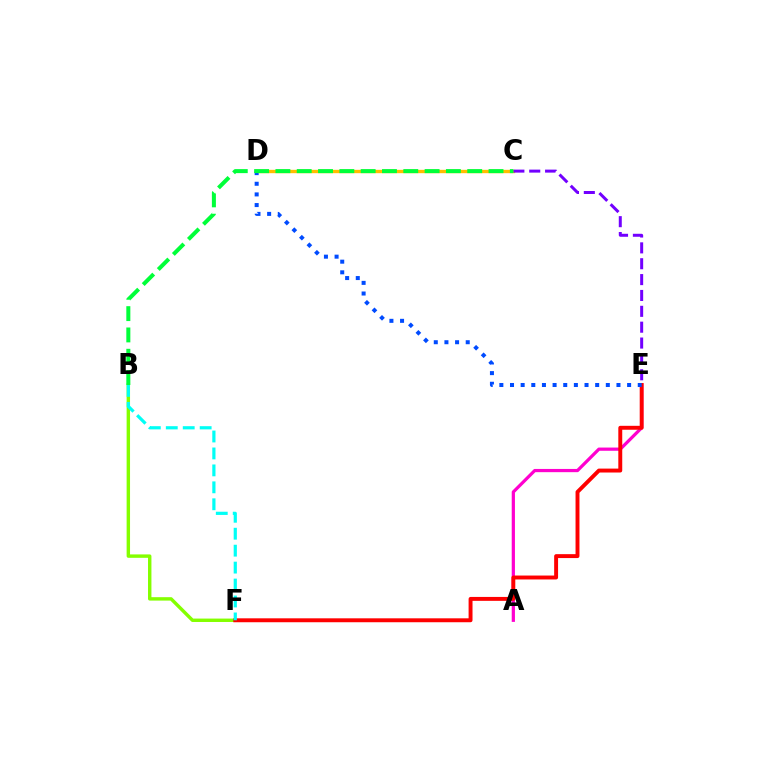{('C', 'D'): [{'color': '#ffbd00', 'line_style': 'solid', 'thickness': 2.42}], ('A', 'E'): [{'color': '#ff00cf', 'line_style': 'solid', 'thickness': 2.32}], ('B', 'F'): [{'color': '#84ff00', 'line_style': 'solid', 'thickness': 2.46}, {'color': '#00fff6', 'line_style': 'dashed', 'thickness': 2.3}], ('E', 'F'): [{'color': '#ff0000', 'line_style': 'solid', 'thickness': 2.82}], ('D', 'E'): [{'color': '#004bff', 'line_style': 'dotted', 'thickness': 2.89}], ('C', 'E'): [{'color': '#7200ff', 'line_style': 'dashed', 'thickness': 2.16}], ('B', 'C'): [{'color': '#00ff39', 'line_style': 'dashed', 'thickness': 2.9}]}